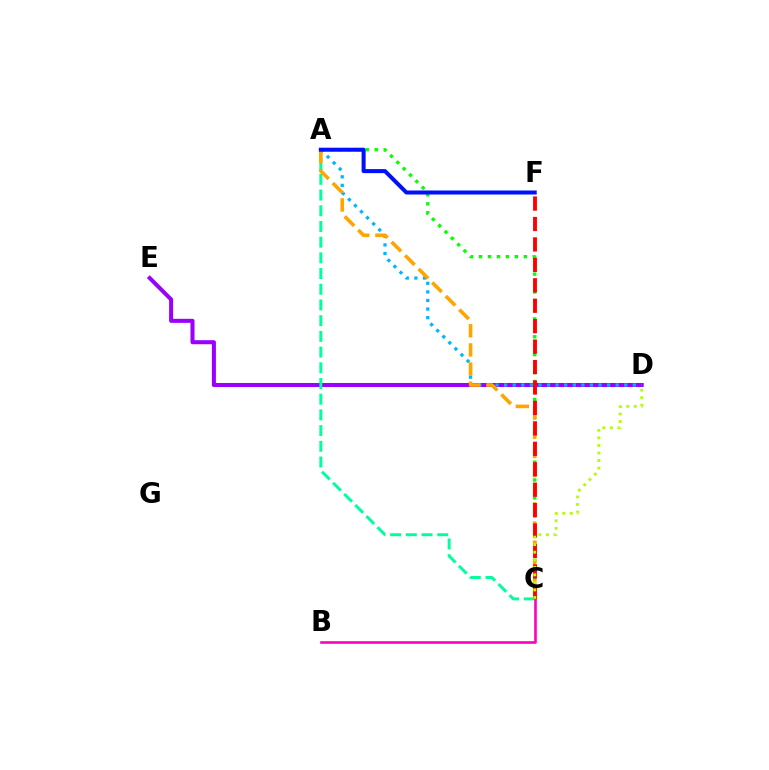{('D', 'E'): [{'color': '#9b00ff', 'line_style': 'solid', 'thickness': 2.91}], ('A', 'D'): [{'color': '#00b5ff', 'line_style': 'dotted', 'thickness': 2.33}], ('A', 'C'): [{'color': '#08ff00', 'line_style': 'dotted', 'thickness': 2.43}, {'color': '#00ff9d', 'line_style': 'dashed', 'thickness': 2.13}, {'color': '#ffa500', 'line_style': 'dashed', 'thickness': 2.6}], ('B', 'C'): [{'color': '#ff00bd', 'line_style': 'solid', 'thickness': 1.89}], ('C', 'F'): [{'color': '#ff0000', 'line_style': 'dashed', 'thickness': 2.78}], ('C', 'D'): [{'color': '#b3ff00', 'line_style': 'dotted', 'thickness': 2.05}], ('A', 'F'): [{'color': '#0010ff', 'line_style': 'solid', 'thickness': 2.89}]}